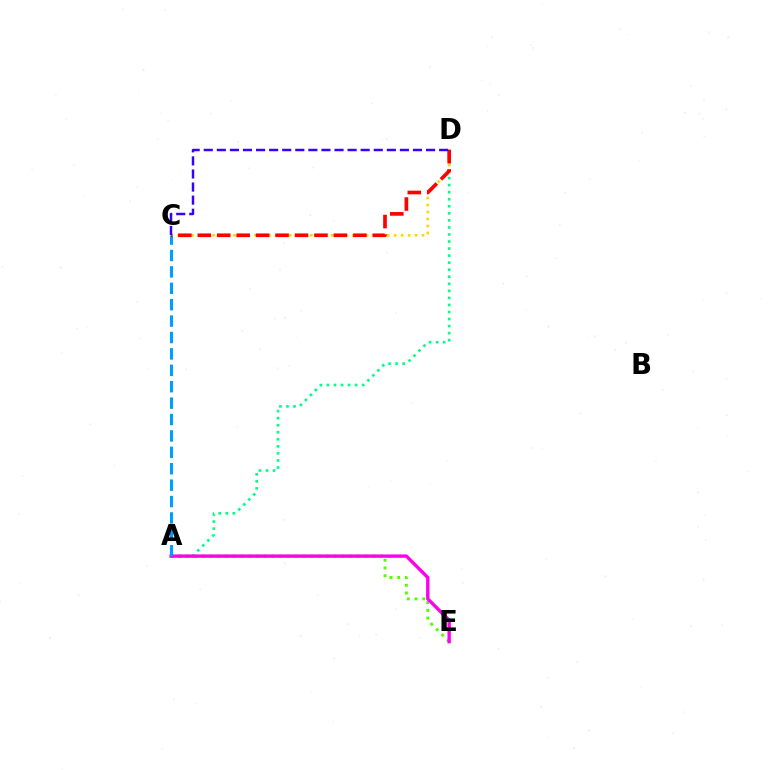{('A', 'E'): [{'color': '#4fff00', 'line_style': 'dotted', 'thickness': 2.1}, {'color': '#ff00ed', 'line_style': 'solid', 'thickness': 2.43}], ('A', 'D'): [{'color': '#00ff86', 'line_style': 'dotted', 'thickness': 1.92}], ('C', 'D'): [{'color': '#ffd500', 'line_style': 'dotted', 'thickness': 1.9}, {'color': '#ff0000', 'line_style': 'dashed', 'thickness': 2.64}, {'color': '#3700ff', 'line_style': 'dashed', 'thickness': 1.78}], ('A', 'C'): [{'color': '#009eff', 'line_style': 'dashed', 'thickness': 2.23}]}